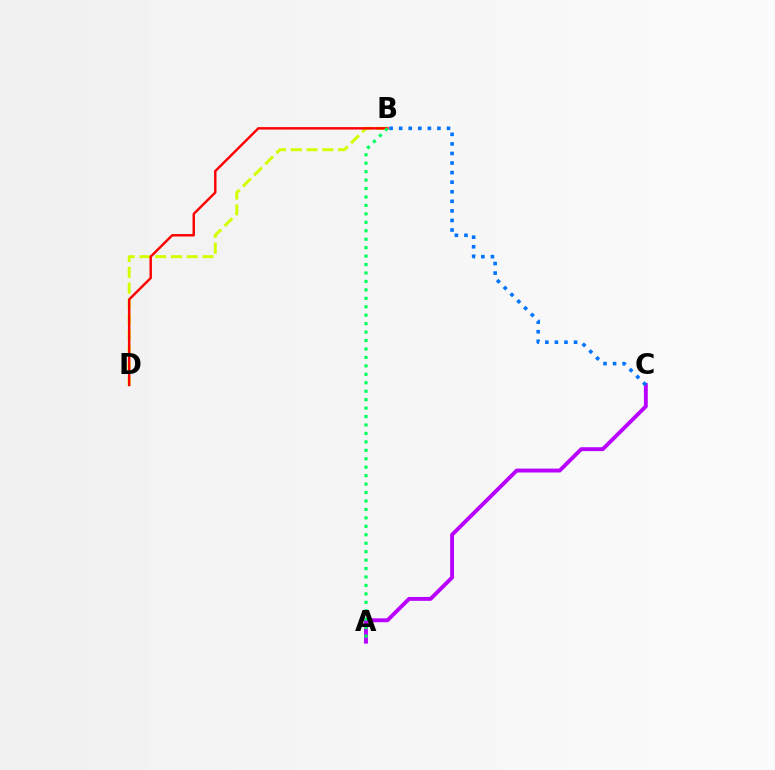{('A', 'C'): [{'color': '#b900ff', 'line_style': 'solid', 'thickness': 2.8}], ('B', 'D'): [{'color': '#d1ff00', 'line_style': 'dashed', 'thickness': 2.14}, {'color': '#ff0000', 'line_style': 'solid', 'thickness': 1.76}], ('B', 'C'): [{'color': '#0074ff', 'line_style': 'dotted', 'thickness': 2.6}], ('A', 'B'): [{'color': '#00ff5c', 'line_style': 'dotted', 'thickness': 2.29}]}